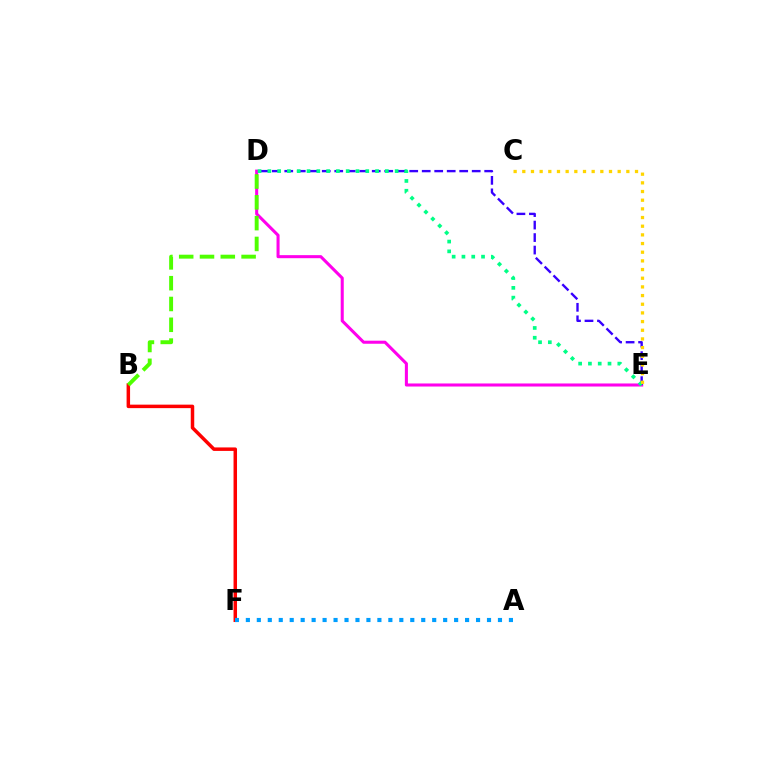{('D', 'E'): [{'color': '#ff00ed', 'line_style': 'solid', 'thickness': 2.2}, {'color': '#3700ff', 'line_style': 'dashed', 'thickness': 1.7}, {'color': '#00ff86', 'line_style': 'dotted', 'thickness': 2.66}], ('B', 'F'): [{'color': '#ff0000', 'line_style': 'solid', 'thickness': 2.51}], ('A', 'F'): [{'color': '#009eff', 'line_style': 'dotted', 'thickness': 2.98}], ('C', 'E'): [{'color': '#ffd500', 'line_style': 'dotted', 'thickness': 2.36}], ('B', 'D'): [{'color': '#4fff00', 'line_style': 'dashed', 'thickness': 2.83}]}